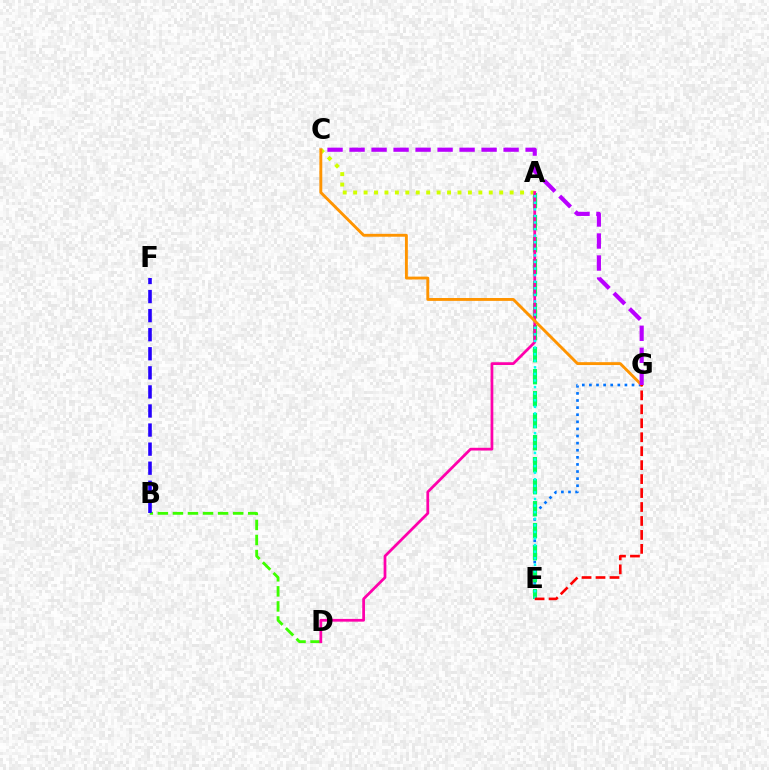{('E', 'G'): [{'color': '#0074ff', 'line_style': 'dotted', 'thickness': 1.93}, {'color': '#ff0000', 'line_style': 'dashed', 'thickness': 1.9}], ('A', 'E'): [{'color': '#00ff5c', 'line_style': 'dashed', 'thickness': 2.99}, {'color': '#00fff6', 'line_style': 'dotted', 'thickness': 1.79}], ('A', 'C'): [{'color': '#d1ff00', 'line_style': 'dotted', 'thickness': 2.83}], ('B', 'D'): [{'color': '#3dff00', 'line_style': 'dashed', 'thickness': 2.05}], ('B', 'F'): [{'color': '#2500ff', 'line_style': 'dashed', 'thickness': 2.59}], ('A', 'D'): [{'color': '#ff00ac', 'line_style': 'solid', 'thickness': 1.98}], ('C', 'G'): [{'color': '#ff9400', 'line_style': 'solid', 'thickness': 2.08}, {'color': '#b900ff', 'line_style': 'dashed', 'thickness': 2.99}]}